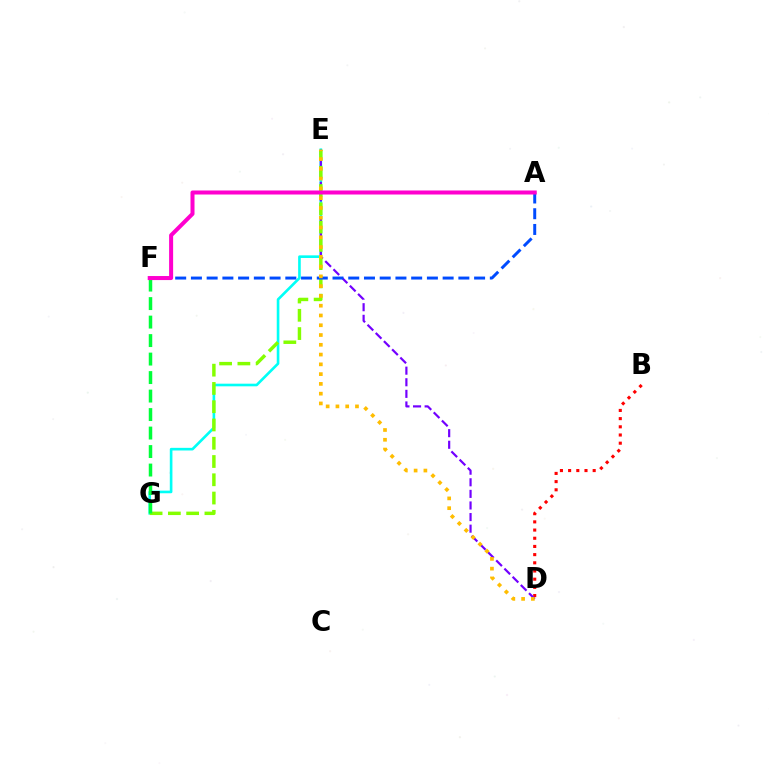{('E', 'G'): [{'color': '#00fff6', 'line_style': 'solid', 'thickness': 1.9}, {'color': '#84ff00', 'line_style': 'dashed', 'thickness': 2.48}], ('B', 'D'): [{'color': '#ff0000', 'line_style': 'dotted', 'thickness': 2.22}], ('D', 'E'): [{'color': '#7200ff', 'line_style': 'dashed', 'thickness': 1.58}, {'color': '#ffbd00', 'line_style': 'dotted', 'thickness': 2.66}], ('A', 'F'): [{'color': '#004bff', 'line_style': 'dashed', 'thickness': 2.14}, {'color': '#ff00cf', 'line_style': 'solid', 'thickness': 2.9}], ('F', 'G'): [{'color': '#00ff39', 'line_style': 'dashed', 'thickness': 2.51}]}